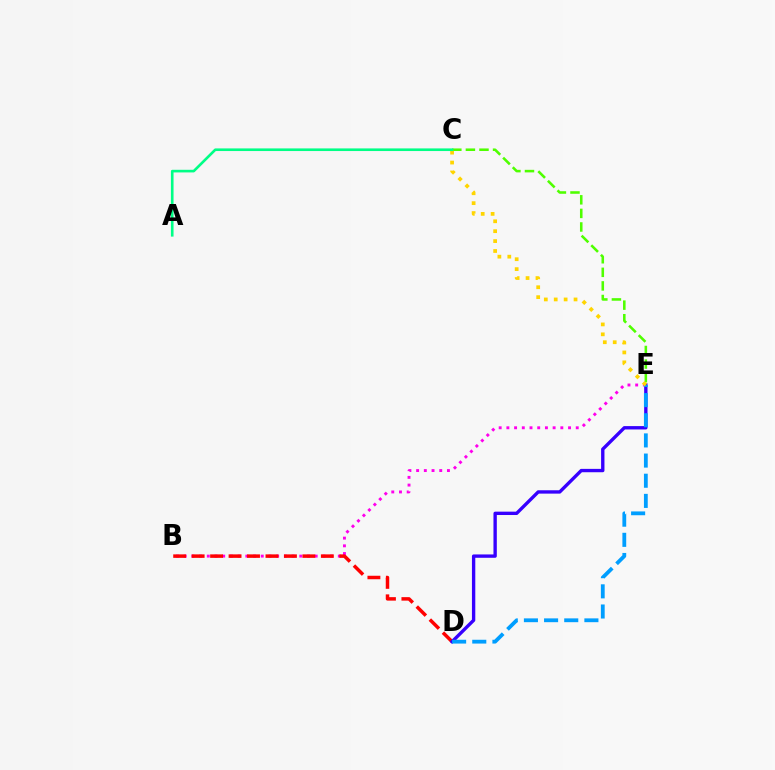{('C', 'E'): [{'color': '#4fff00', 'line_style': 'dashed', 'thickness': 1.84}, {'color': '#ffd500', 'line_style': 'dotted', 'thickness': 2.69}], ('B', 'E'): [{'color': '#ff00ed', 'line_style': 'dotted', 'thickness': 2.09}], ('B', 'D'): [{'color': '#ff0000', 'line_style': 'dashed', 'thickness': 2.51}], ('D', 'E'): [{'color': '#3700ff', 'line_style': 'solid', 'thickness': 2.42}, {'color': '#009eff', 'line_style': 'dashed', 'thickness': 2.74}], ('A', 'C'): [{'color': '#00ff86', 'line_style': 'solid', 'thickness': 1.89}]}